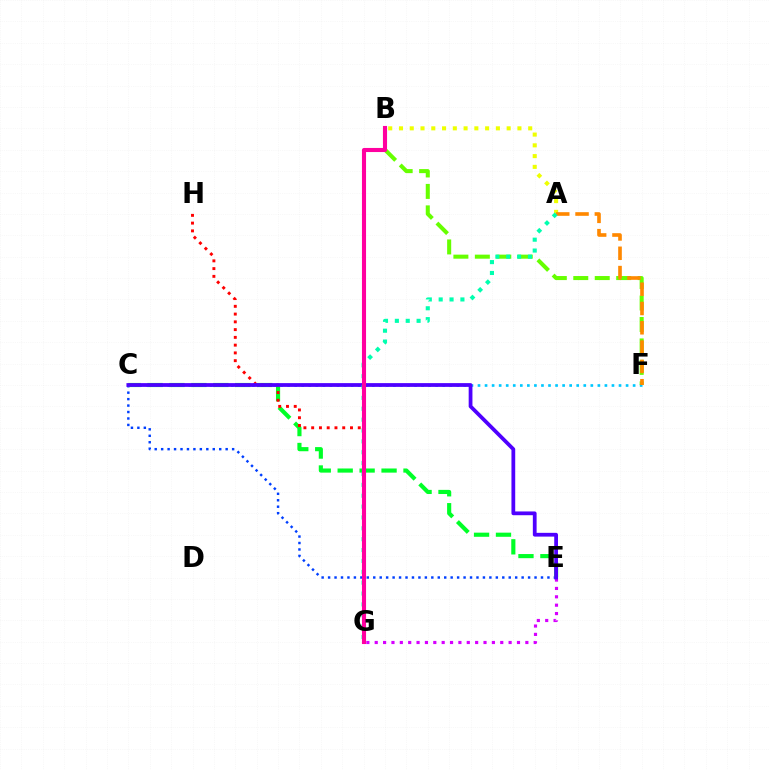{('C', 'E'): [{'color': '#003fff', 'line_style': 'dotted', 'thickness': 1.75}, {'color': '#00ff27', 'line_style': 'dashed', 'thickness': 2.98}, {'color': '#4f00ff', 'line_style': 'solid', 'thickness': 2.71}], ('B', 'F'): [{'color': '#66ff00', 'line_style': 'dashed', 'thickness': 2.92}], ('C', 'F'): [{'color': '#00c7ff', 'line_style': 'dotted', 'thickness': 1.92}], ('G', 'H'): [{'color': '#ff0000', 'line_style': 'dotted', 'thickness': 2.11}], ('A', 'B'): [{'color': '#eeff00', 'line_style': 'dotted', 'thickness': 2.93}], ('A', 'F'): [{'color': '#ff8800', 'line_style': 'dashed', 'thickness': 2.62}], ('E', 'G'): [{'color': '#d600ff', 'line_style': 'dotted', 'thickness': 2.27}], ('A', 'G'): [{'color': '#00ffaf', 'line_style': 'dotted', 'thickness': 2.95}], ('B', 'G'): [{'color': '#ff00a0', 'line_style': 'solid', 'thickness': 2.95}]}